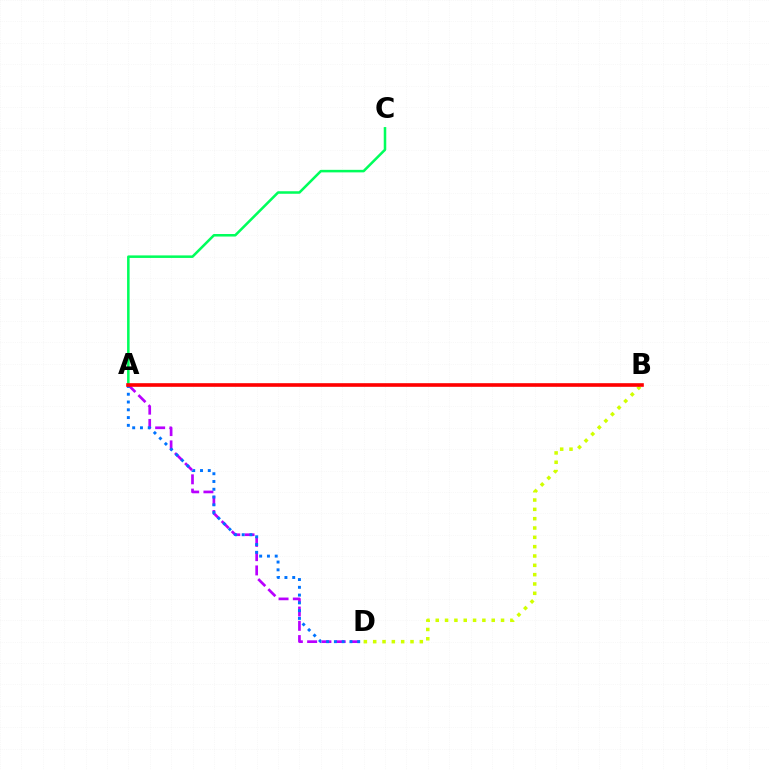{('A', 'C'): [{'color': '#00ff5c', 'line_style': 'solid', 'thickness': 1.82}], ('A', 'D'): [{'color': '#b900ff', 'line_style': 'dashed', 'thickness': 1.94}, {'color': '#0074ff', 'line_style': 'dotted', 'thickness': 2.11}], ('B', 'D'): [{'color': '#d1ff00', 'line_style': 'dotted', 'thickness': 2.53}], ('A', 'B'): [{'color': '#ff0000', 'line_style': 'solid', 'thickness': 2.61}]}